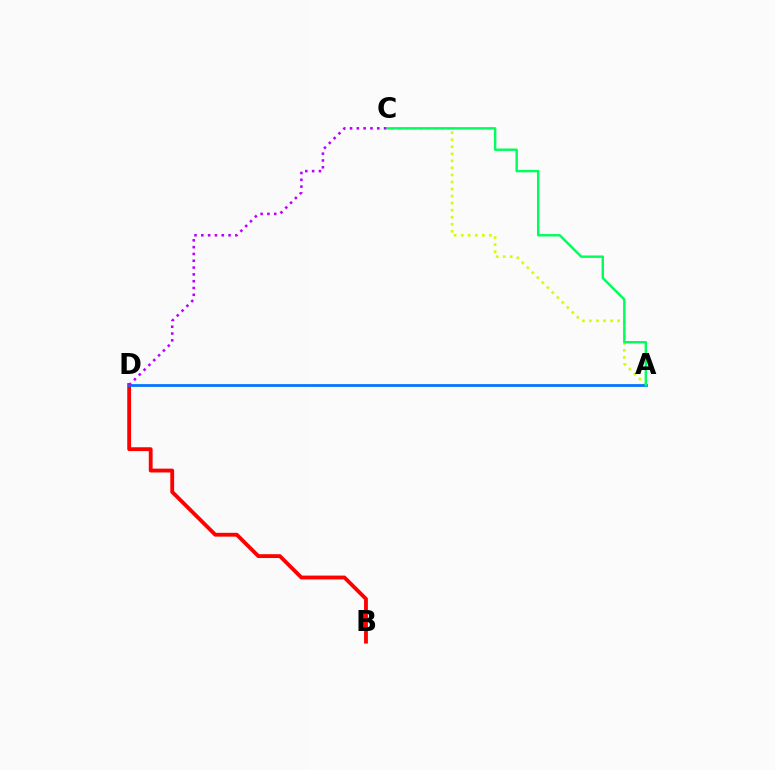{('A', 'C'): [{'color': '#d1ff00', 'line_style': 'dotted', 'thickness': 1.91}, {'color': '#00ff5c', 'line_style': 'solid', 'thickness': 1.75}], ('B', 'D'): [{'color': '#ff0000', 'line_style': 'solid', 'thickness': 2.76}], ('A', 'D'): [{'color': '#0074ff', 'line_style': 'solid', 'thickness': 1.98}], ('C', 'D'): [{'color': '#b900ff', 'line_style': 'dotted', 'thickness': 1.85}]}